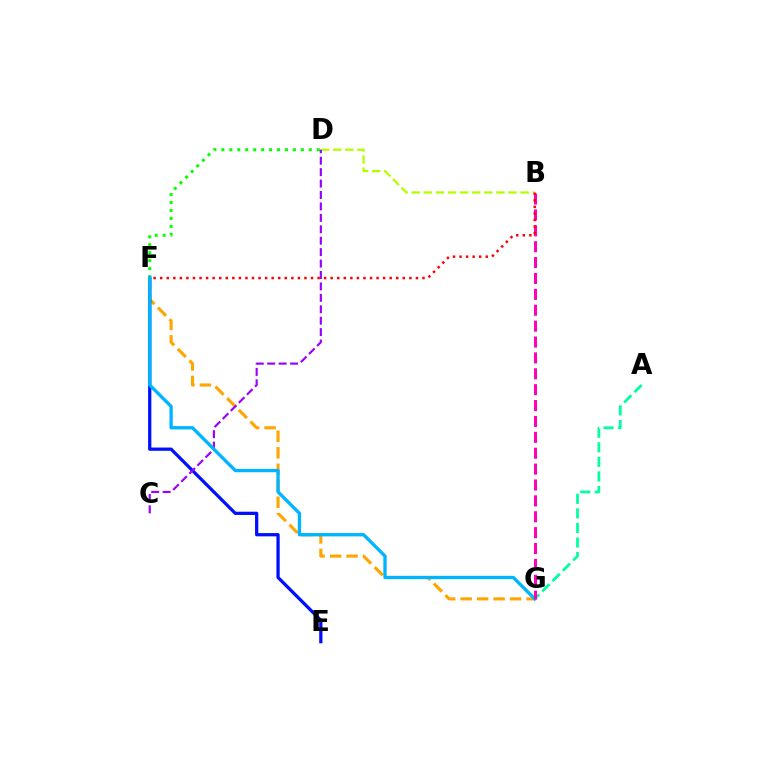{('A', 'G'): [{'color': '#00ff9d', 'line_style': 'dashed', 'thickness': 1.98}], ('B', 'D'): [{'color': '#b3ff00', 'line_style': 'dashed', 'thickness': 1.64}], ('F', 'G'): [{'color': '#ffa500', 'line_style': 'dashed', 'thickness': 2.24}, {'color': '#00b5ff', 'line_style': 'solid', 'thickness': 2.4}], ('E', 'F'): [{'color': '#0010ff', 'line_style': 'solid', 'thickness': 2.35}], ('D', 'F'): [{'color': '#08ff00', 'line_style': 'dotted', 'thickness': 2.16}], ('C', 'D'): [{'color': '#9b00ff', 'line_style': 'dashed', 'thickness': 1.55}], ('B', 'G'): [{'color': '#ff00bd', 'line_style': 'dashed', 'thickness': 2.16}], ('B', 'F'): [{'color': '#ff0000', 'line_style': 'dotted', 'thickness': 1.78}]}